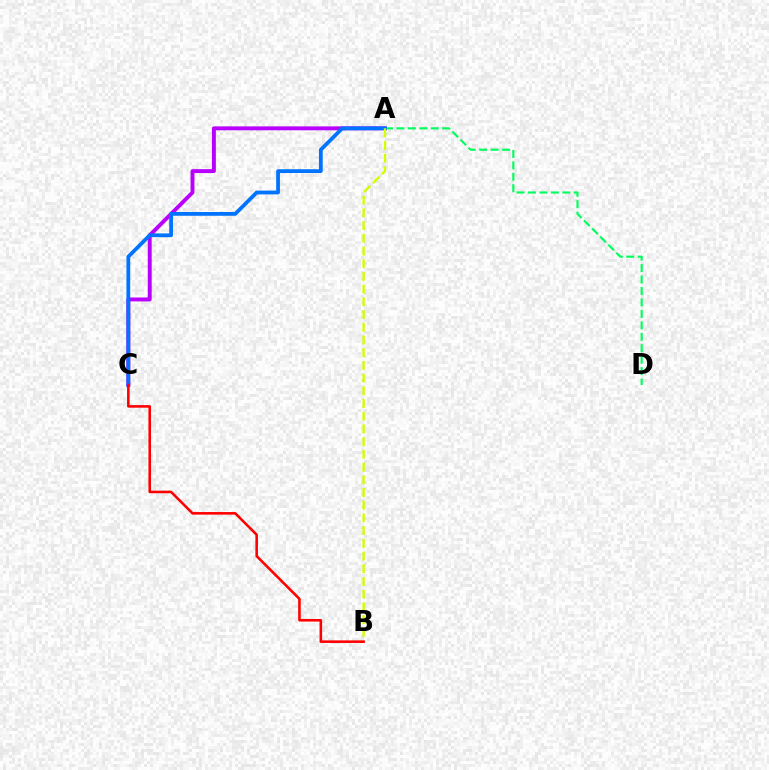{('A', 'C'): [{'color': '#b900ff', 'line_style': 'solid', 'thickness': 2.82}, {'color': '#0074ff', 'line_style': 'solid', 'thickness': 2.72}], ('A', 'D'): [{'color': '#00ff5c', 'line_style': 'dashed', 'thickness': 1.56}], ('A', 'B'): [{'color': '#d1ff00', 'line_style': 'dashed', 'thickness': 1.73}], ('B', 'C'): [{'color': '#ff0000', 'line_style': 'solid', 'thickness': 1.86}]}